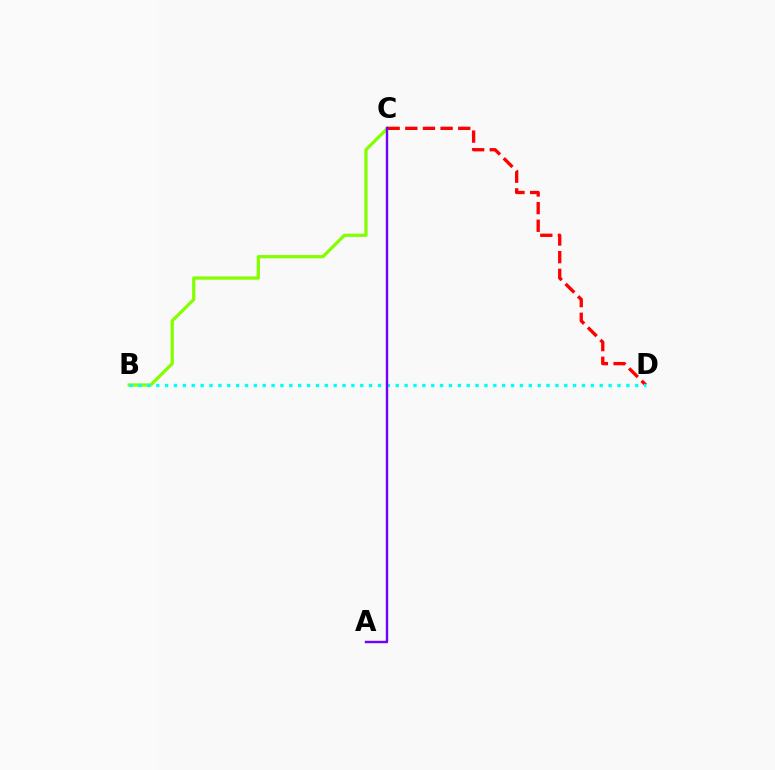{('B', 'C'): [{'color': '#84ff00', 'line_style': 'solid', 'thickness': 2.34}], ('C', 'D'): [{'color': '#ff0000', 'line_style': 'dashed', 'thickness': 2.4}], ('B', 'D'): [{'color': '#00fff6', 'line_style': 'dotted', 'thickness': 2.41}], ('A', 'C'): [{'color': '#7200ff', 'line_style': 'solid', 'thickness': 1.73}]}